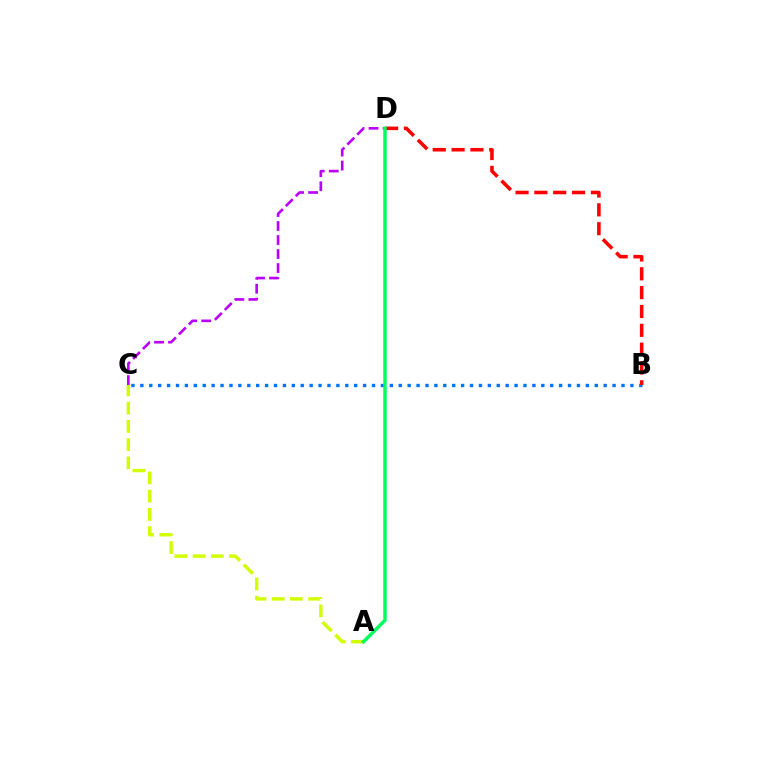{('B', 'C'): [{'color': '#0074ff', 'line_style': 'dotted', 'thickness': 2.42}], ('A', 'C'): [{'color': '#d1ff00', 'line_style': 'dashed', 'thickness': 2.48}], ('B', 'D'): [{'color': '#ff0000', 'line_style': 'dashed', 'thickness': 2.56}], ('C', 'D'): [{'color': '#b900ff', 'line_style': 'dashed', 'thickness': 1.9}], ('A', 'D'): [{'color': '#00ff5c', 'line_style': 'solid', 'thickness': 2.48}]}